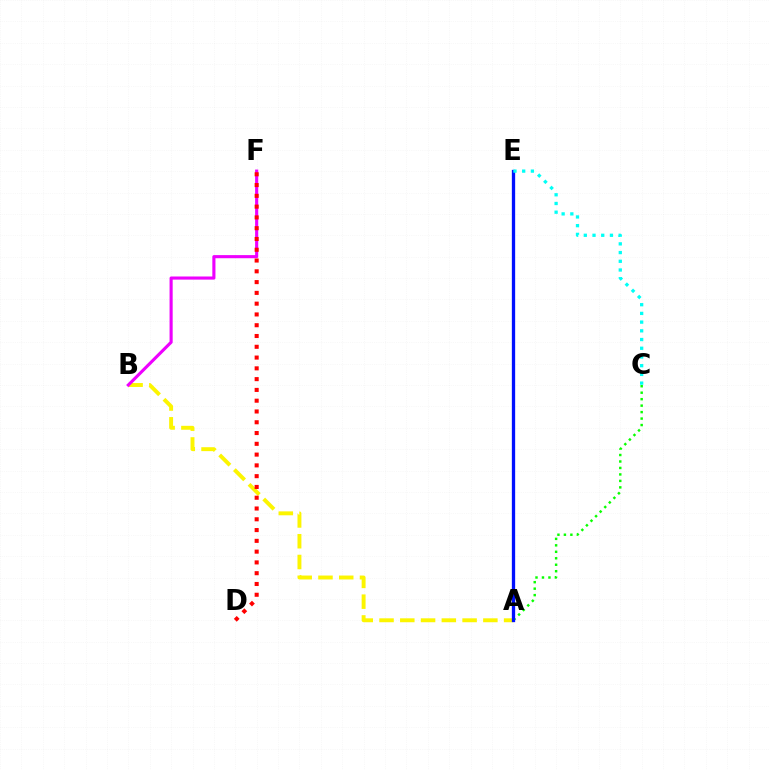{('A', 'B'): [{'color': '#fcf500', 'line_style': 'dashed', 'thickness': 2.82}], ('A', 'C'): [{'color': '#08ff00', 'line_style': 'dotted', 'thickness': 1.76}], ('A', 'E'): [{'color': '#0010ff', 'line_style': 'solid', 'thickness': 2.38}], ('B', 'F'): [{'color': '#ee00ff', 'line_style': 'solid', 'thickness': 2.25}], ('C', 'E'): [{'color': '#00fff6', 'line_style': 'dotted', 'thickness': 2.37}], ('D', 'F'): [{'color': '#ff0000', 'line_style': 'dotted', 'thickness': 2.93}]}